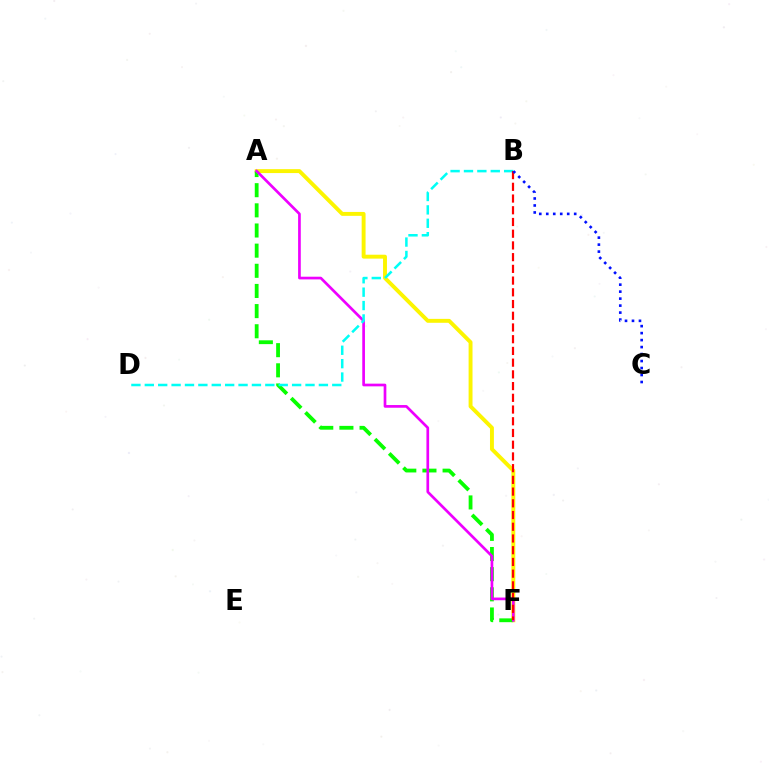{('A', 'F'): [{'color': '#fcf500', 'line_style': 'solid', 'thickness': 2.81}, {'color': '#08ff00', 'line_style': 'dashed', 'thickness': 2.74}, {'color': '#ee00ff', 'line_style': 'solid', 'thickness': 1.94}], ('B', 'D'): [{'color': '#00fff6', 'line_style': 'dashed', 'thickness': 1.82}], ('B', 'F'): [{'color': '#ff0000', 'line_style': 'dashed', 'thickness': 1.59}], ('B', 'C'): [{'color': '#0010ff', 'line_style': 'dotted', 'thickness': 1.9}]}